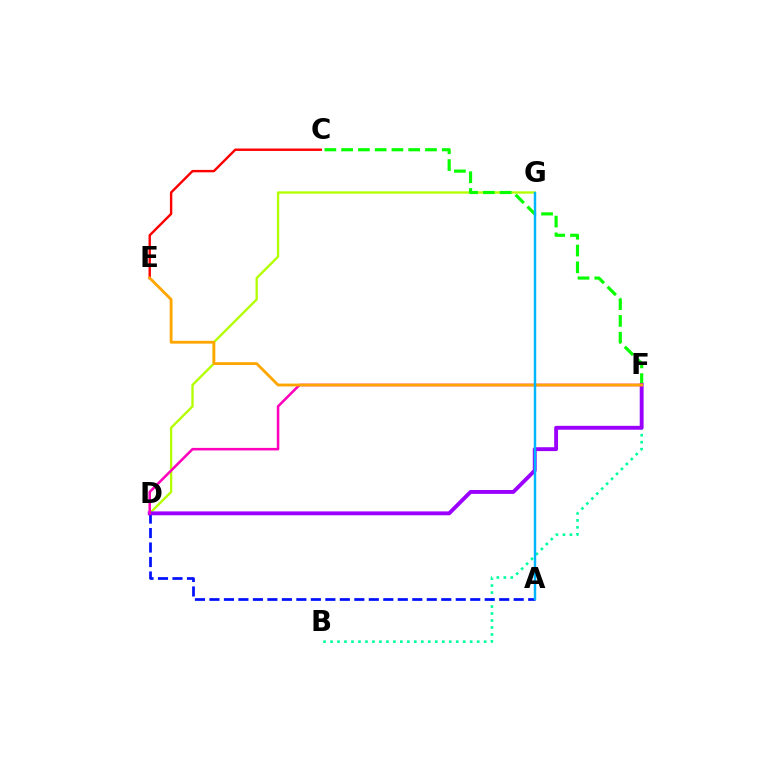{('D', 'G'): [{'color': '#b3ff00', 'line_style': 'solid', 'thickness': 1.69}], ('B', 'F'): [{'color': '#00ff9d', 'line_style': 'dotted', 'thickness': 1.9}], ('A', 'D'): [{'color': '#0010ff', 'line_style': 'dashed', 'thickness': 1.97}], ('C', 'E'): [{'color': '#ff0000', 'line_style': 'solid', 'thickness': 1.73}], ('C', 'F'): [{'color': '#08ff00', 'line_style': 'dashed', 'thickness': 2.28}], ('D', 'F'): [{'color': '#9b00ff', 'line_style': 'solid', 'thickness': 2.79}, {'color': '#ff00bd', 'line_style': 'solid', 'thickness': 1.84}], ('E', 'F'): [{'color': '#ffa500', 'line_style': 'solid', 'thickness': 2.03}], ('A', 'G'): [{'color': '#00b5ff', 'line_style': 'solid', 'thickness': 1.75}]}